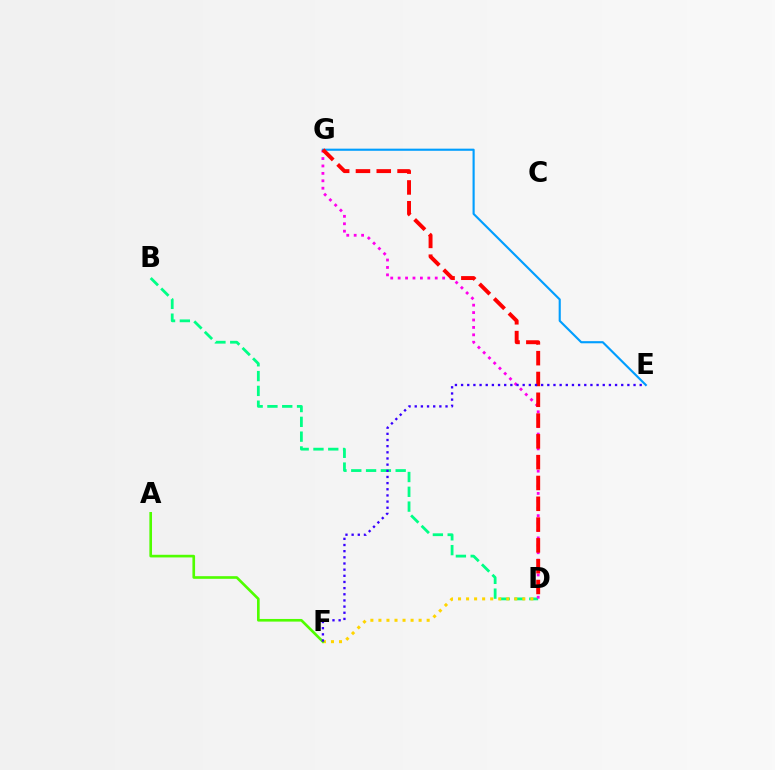{('B', 'D'): [{'color': '#00ff86', 'line_style': 'dashed', 'thickness': 2.01}], ('D', 'G'): [{'color': '#ff00ed', 'line_style': 'dotted', 'thickness': 2.02}, {'color': '#ff0000', 'line_style': 'dashed', 'thickness': 2.83}], ('E', 'G'): [{'color': '#009eff', 'line_style': 'solid', 'thickness': 1.54}], ('D', 'F'): [{'color': '#ffd500', 'line_style': 'dotted', 'thickness': 2.18}], ('A', 'F'): [{'color': '#4fff00', 'line_style': 'solid', 'thickness': 1.9}], ('E', 'F'): [{'color': '#3700ff', 'line_style': 'dotted', 'thickness': 1.67}]}